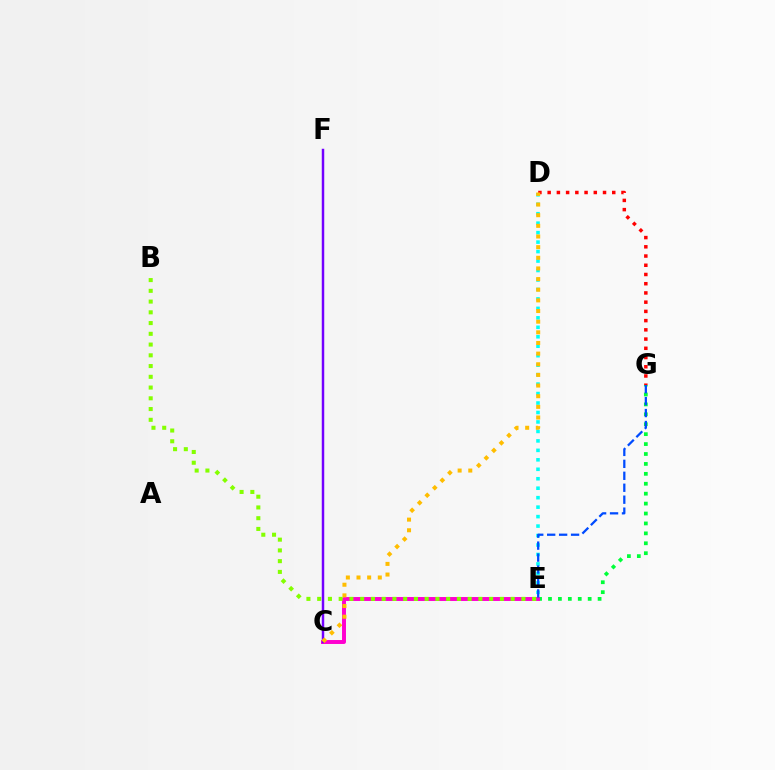{('E', 'G'): [{'color': '#00ff39', 'line_style': 'dotted', 'thickness': 2.7}, {'color': '#004bff', 'line_style': 'dashed', 'thickness': 1.62}], ('C', 'E'): [{'color': '#ff00cf', 'line_style': 'solid', 'thickness': 2.84}], ('D', 'E'): [{'color': '#00fff6', 'line_style': 'dotted', 'thickness': 2.57}], ('B', 'E'): [{'color': '#84ff00', 'line_style': 'dotted', 'thickness': 2.92}], ('C', 'F'): [{'color': '#7200ff', 'line_style': 'solid', 'thickness': 1.78}], ('D', 'G'): [{'color': '#ff0000', 'line_style': 'dotted', 'thickness': 2.51}], ('C', 'D'): [{'color': '#ffbd00', 'line_style': 'dotted', 'thickness': 2.89}]}